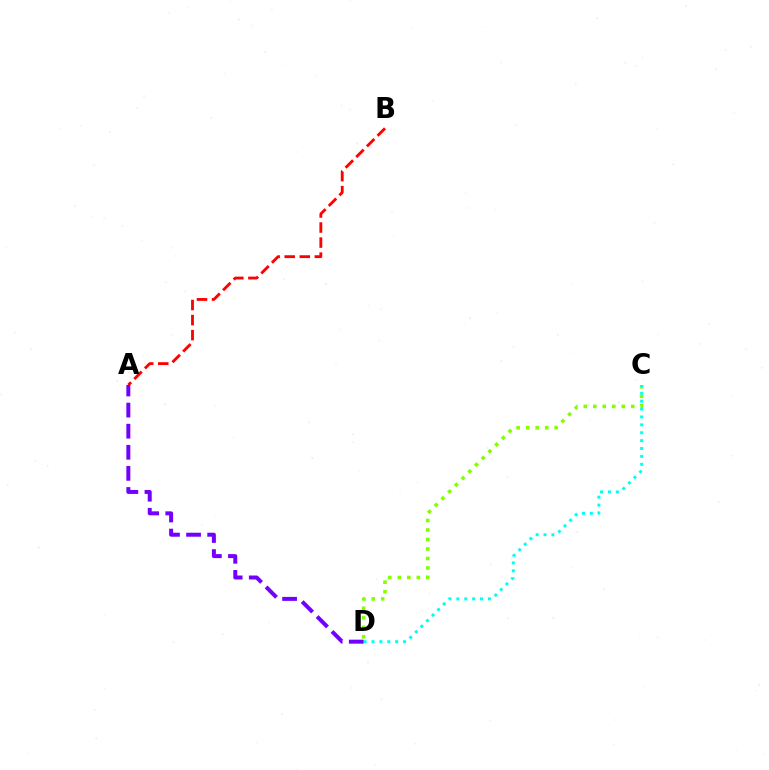{('C', 'D'): [{'color': '#84ff00', 'line_style': 'dotted', 'thickness': 2.58}, {'color': '#00fff6', 'line_style': 'dotted', 'thickness': 2.14}], ('A', 'B'): [{'color': '#ff0000', 'line_style': 'dashed', 'thickness': 2.05}], ('A', 'D'): [{'color': '#7200ff', 'line_style': 'dashed', 'thickness': 2.87}]}